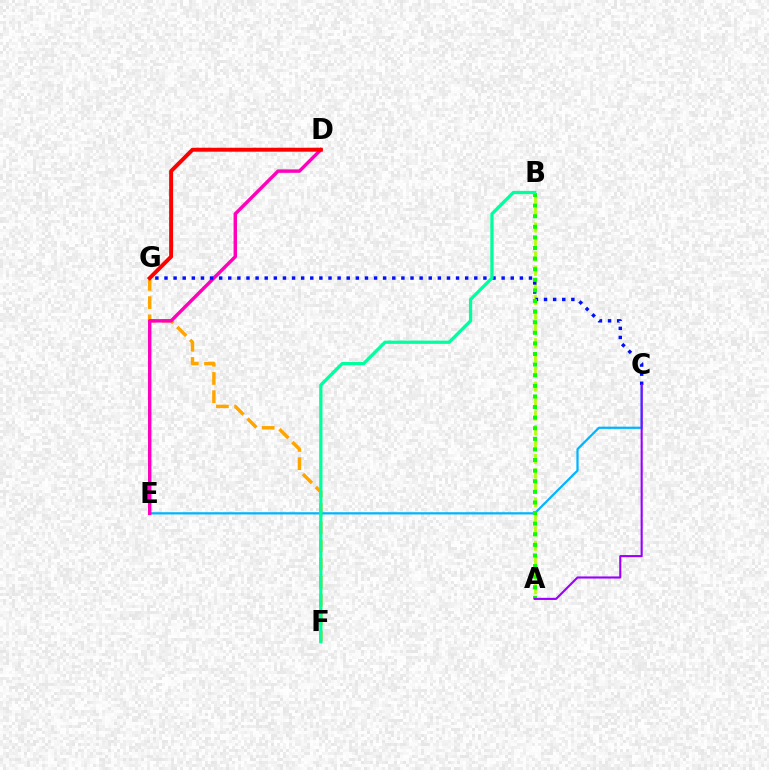{('A', 'B'): [{'color': '#b3ff00', 'line_style': 'dashed', 'thickness': 1.97}, {'color': '#08ff00', 'line_style': 'dotted', 'thickness': 2.88}], ('F', 'G'): [{'color': '#ffa500', 'line_style': 'dashed', 'thickness': 2.47}], ('C', 'E'): [{'color': '#00b5ff', 'line_style': 'solid', 'thickness': 1.61}], ('D', 'E'): [{'color': '#ff00bd', 'line_style': 'solid', 'thickness': 2.47}], ('C', 'G'): [{'color': '#0010ff', 'line_style': 'dotted', 'thickness': 2.48}], ('B', 'F'): [{'color': '#00ff9d', 'line_style': 'solid', 'thickness': 2.35}], ('D', 'G'): [{'color': '#ff0000', 'line_style': 'solid', 'thickness': 2.85}], ('A', 'C'): [{'color': '#9b00ff', 'line_style': 'solid', 'thickness': 1.53}]}